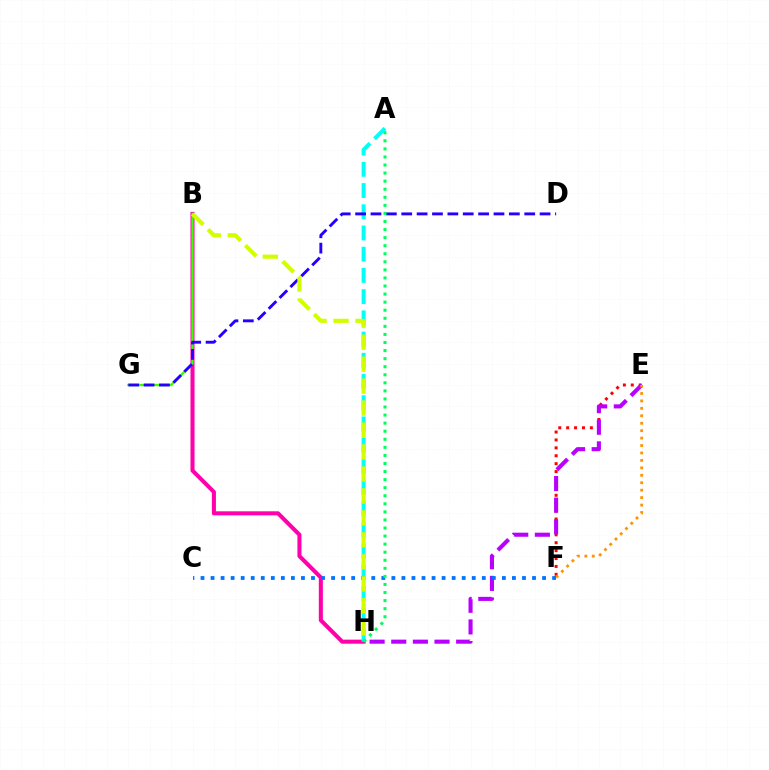{('B', 'H'): [{'color': '#ff00ac', 'line_style': 'solid', 'thickness': 2.92}, {'color': '#d1ff00', 'line_style': 'dashed', 'thickness': 2.98}], ('E', 'F'): [{'color': '#ff0000', 'line_style': 'dotted', 'thickness': 2.15}, {'color': '#ff9400', 'line_style': 'dotted', 'thickness': 2.02}], ('E', 'H'): [{'color': '#b900ff', 'line_style': 'dashed', 'thickness': 2.94}], ('A', 'H'): [{'color': '#00fff6', 'line_style': 'dashed', 'thickness': 2.88}, {'color': '#00ff5c', 'line_style': 'dotted', 'thickness': 2.19}], ('B', 'G'): [{'color': '#3dff00', 'line_style': 'solid', 'thickness': 1.68}], ('D', 'G'): [{'color': '#2500ff', 'line_style': 'dashed', 'thickness': 2.09}], ('C', 'F'): [{'color': '#0074ff', 'line_style': 'dotted', 'thickness': 2.73}]}